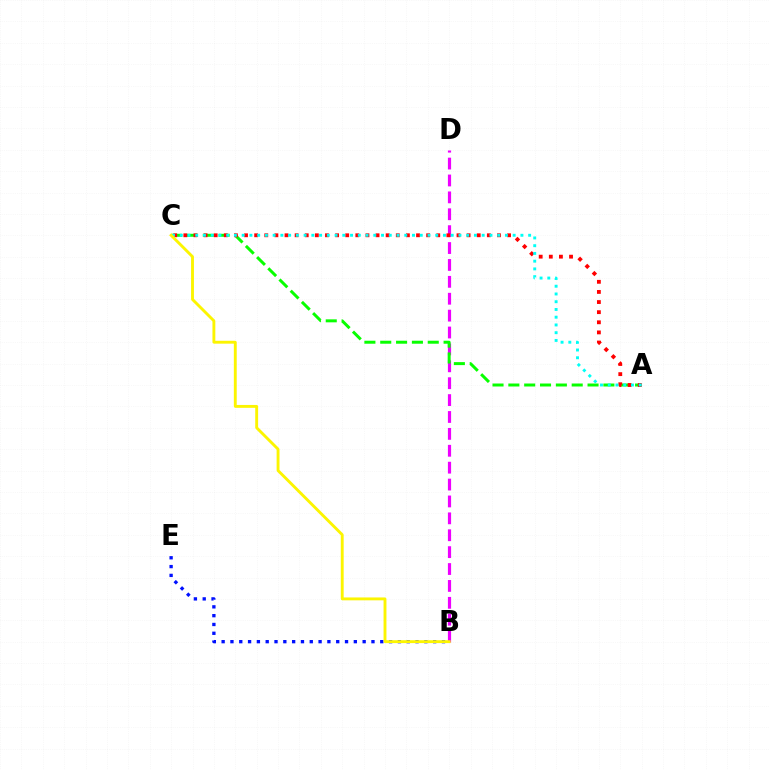{('B', 'E'): [{'color': '#0010ff', 'line_style': 'dotted', 'thickness': 2.39}], ('B', 'D'): [{'color': '#ee00ff', 'line_style': 'dashed', 'thickness': 2.3}], ('A', 'C'): [{'color': '#08ff00', 'line_style': 'dashed', 'thickness': 2.15}, {'color': '#ff0000', 'line_style': 'dotted', 'thickness': 2.75}, {'color': '#00fff6', 'line_style': 'dotted', 'thickness': 2.1}], ('B', 'C'): [{'color': '#fcf500', 'line_style': 'solid', 'thickness': 2.07}]}